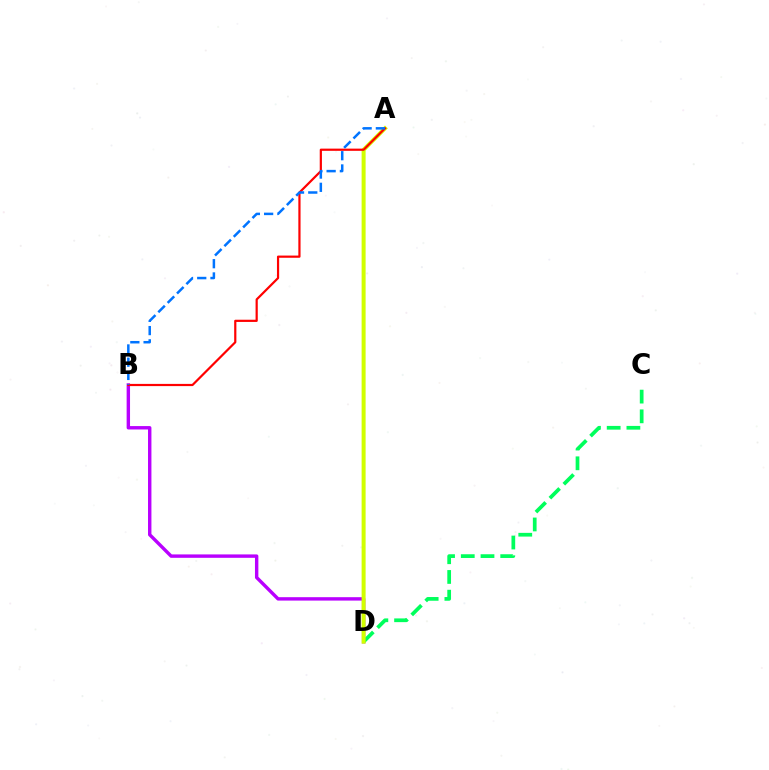{('B', 'D'): [{'color': '#b900ff', 'line_style': 'solid', 'thickness': 2.45}], ('C', 'D'): [{'color': '#00ff5c', 'line_style': 'dashed', 'thickness': 2.68}], ('A', 'D'): [{'color': '#d1ff00', 'line_style': 'solid', 'thickness': 2.88}], ('A', 'B'): [{'color': '#ff0000', 'line_style': 'solid', 'thickness': 1.59}, {'color': '#0074ff', 'line_style': 'dashed', 'thickness': 1.8}]}